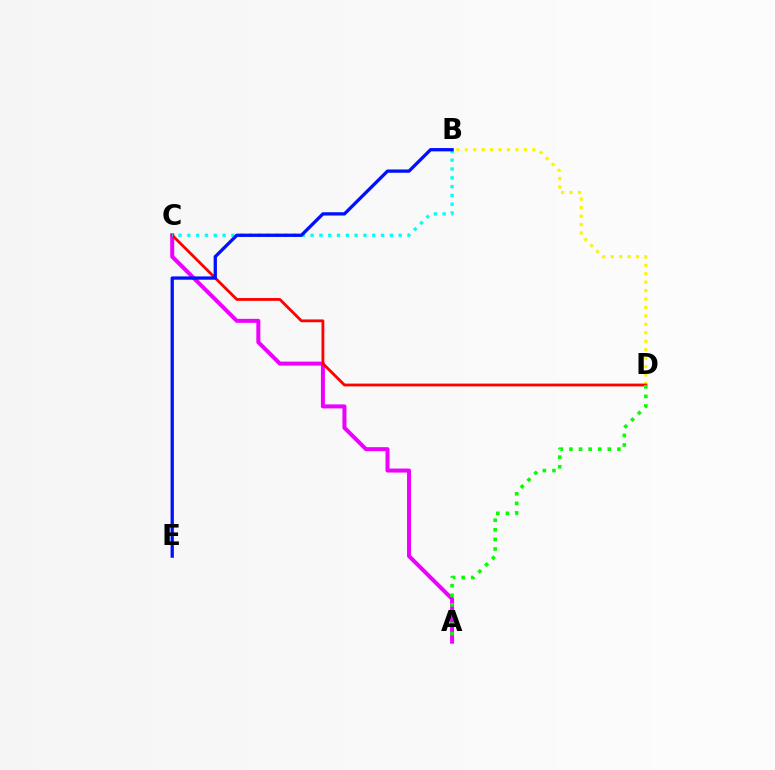{('B', 'D'): [{'color': '#fcf500', 'line_style': 'dotted', 'thickness': 2.29}], ('A', 'C'): [{'color': '#ee00ff', 'line_style': 'solid', 'thickness': 2.88}], ('C', 'D'): [{'color': '#ff0000', 'line_style': 'solid', 'thickness': 2.02}], ('A', 'D'): [{'color': '#08ff00', 'line_style': 'dotted', 'thickness': 2.61}], ('B', 'C'): [{'color': '#00fff6', 'line_style': 'dotted', 'thickness': 2.39}], ('B', 'E'): [{'color': '#0010ff', 'line_style': 'solid', 'thickness': 2.37}]}